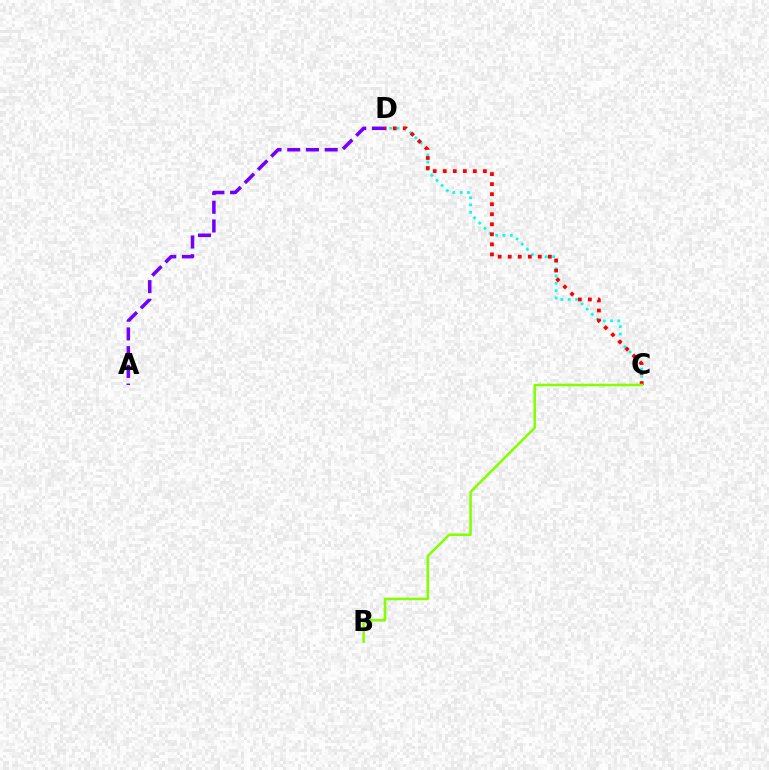{('C', 'D'): [{'color': '#00fff6', 'line_style': 'dotted', 'thickness': 1.99}, {'color': '#ff0000', 'line_style': 'dotted', 'thickness': 2.73}], ('A', 'D'): [{'color': '#7200ff', 'line_style': 'dashed', 'thickness': 2.54}], ('B', 'C'): [{'color': '#84ff00', 'line_style': 'solid', 'thickness': 1.84}]}